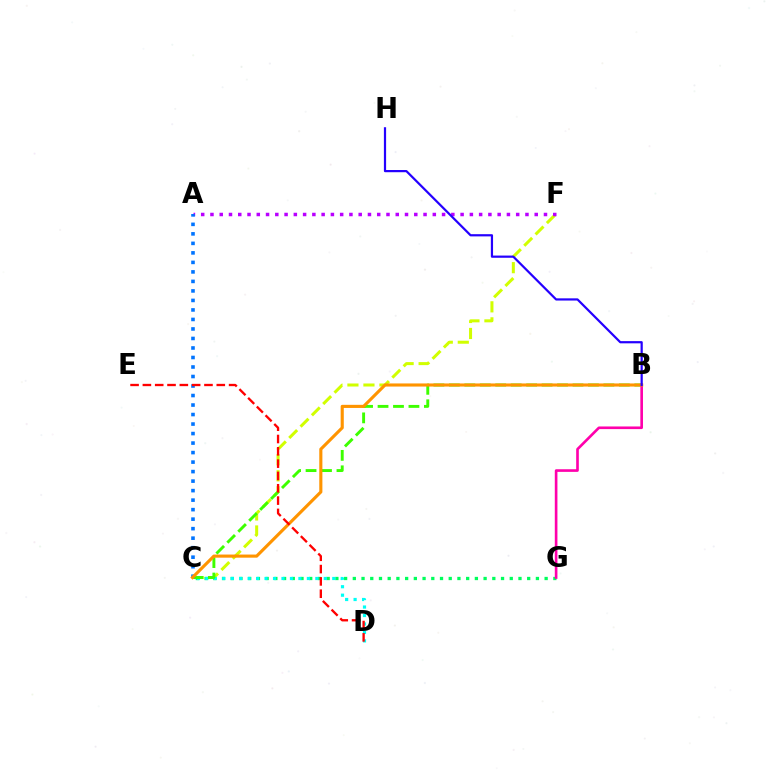{('C', 'G'): [{'color': '#00ff5c', 'line_style': 'dotted', 'thickness': 2.37}], ('C', 'F'): [{'color': '#d1ff00', 'line_style': 'dashed', 'thickness': 2.17}], ('C', 'D'): [{'color': '#00fff6', 'line_style': 'dotted', 'thickness': 2.3}], ('A', 'F'): [{'color': '#b900ff', 'line_style': 'dotted', 'thickness': 2.52}], ('B', 'C'): [{'color': '#3dff00', 'line_style': 'dashed', 'thickness': 2.1}, {'color': '#ff9400', 'line_style': 'solid', 'thickness': 2.24}], ('A', 'C'): [{'color': '#0074ff', 'line_style': 'dotted', 'thickness': 2.58}], ('B', 'G'): [{'color': '#ff00ac', 'line_style': 'solid', 'thickness': 1.9}], ('B', 'H'): [{'color': '#2500ff', 'line_style': 'solid', 'thickness': 1.59}], ('D', 'E'): [{'color': '#ff0000', 'line_style': 'dashed', 'thickness': 1.67}]}